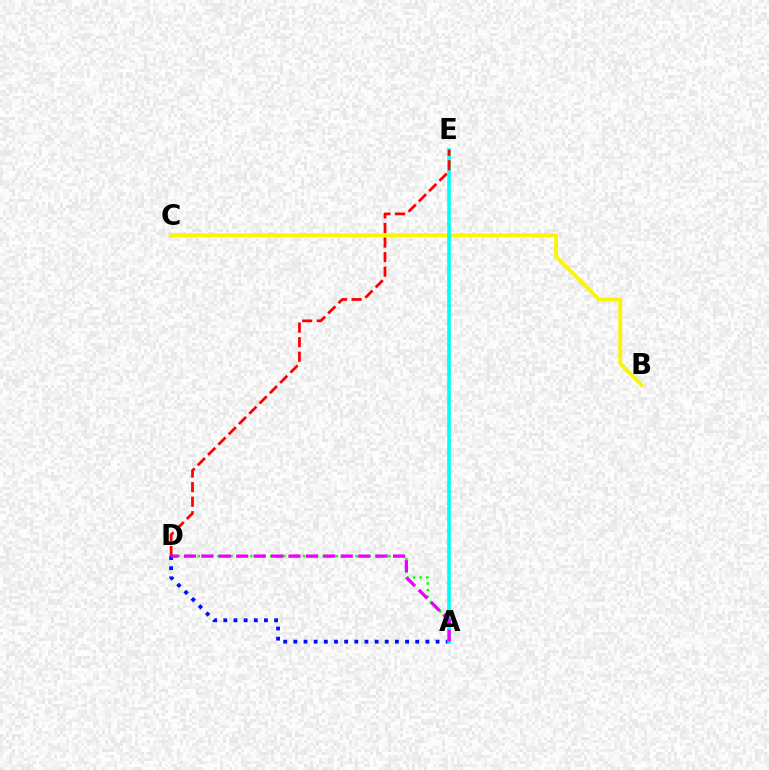{('B', 'C'): [{'color': '#fcf500', 'line_style': 'solid', 'thickness': 2.74}], ('A', 'D'): [{'color': '#08ff00', 'line_style': 'dotted', 'thickness': 1.79}, {'color': '#0010ff', 'line_style': 'dotted', 'thickness': 2.76}, {'color': '#ee00ff', 'line_style': 'dashed', 'thickness': 2.37}], ('A', 'E'): [{'color': '#00fff6', 'line_style': 'solid', 'thickness': 2.61}], ('D', 'E'): [{'color': '#ff0000', 'line_style': 'dashed', 'thickness': 1.98}]}